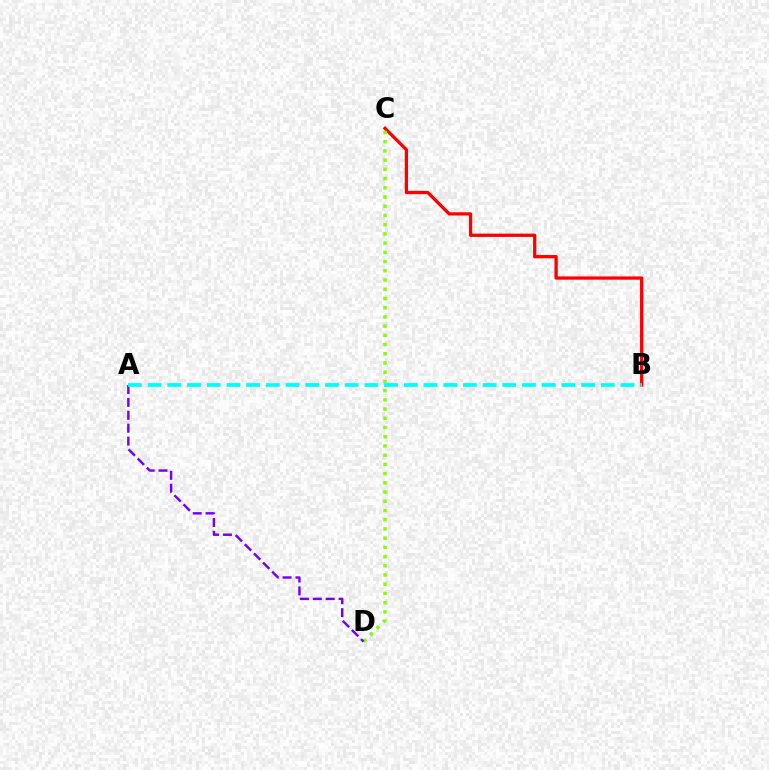{('B', 'C'): [{'color': '#ff0000', 'line_style': 'solid', 'thickness': 2.35}], ('C', 'D'): [{'color': '#84ff00', 'line_style': 'dotted', 'thickness': 2.5}], ('A', 'D'): [{'color': '#7200ff', 'line_style': 'dashed', 'thickness': 1.75}], ('A', 'B'): [{'color': '#00fff6', 'line_style': 'dashed', 'thickness': 2.68}]}